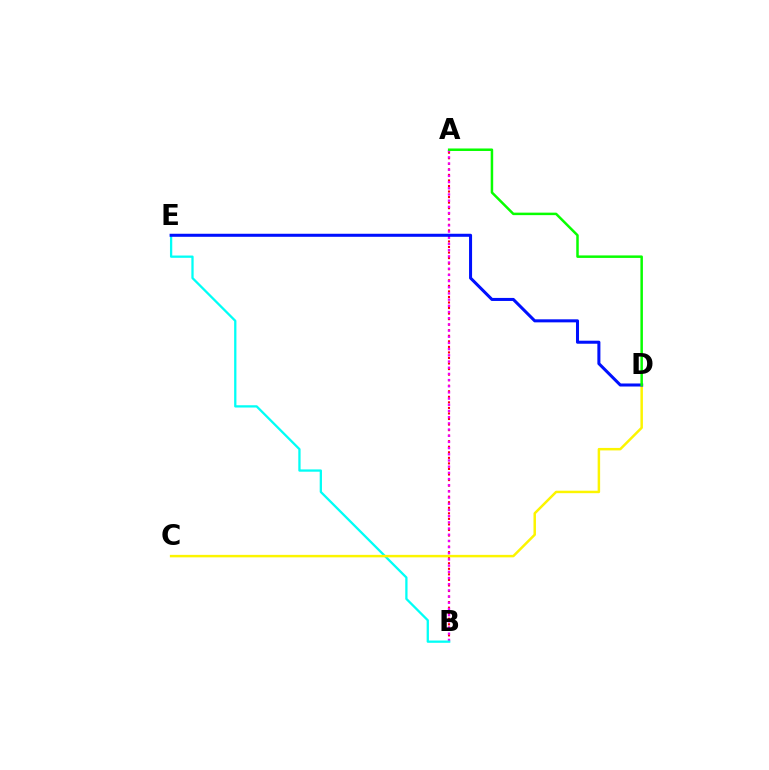{('A', 'B'): [{'color': '#ff0000', 'line_style': 'dotted', 'thickness': 1.51}, {'color': '#ee00ff', 'line_style': 'dotted', 'thickness': 1.68}], ('B', 'E'): [{'color': '#00fff6', 'line_style': 'solid', 'thickness': 1.64}], ('C', 'D'): [{'color': '#fcf500', 'line_style': 'solid', 'thickness': 1.79}], ('D', 'E'): [{'color': '#0010ff', 'line_style': 'solid', 'thickness': 2.18}], ('A', 'D'): [{'color': '#08ff00', 'line_style': 'solid', 'thickness': 1.8}]}